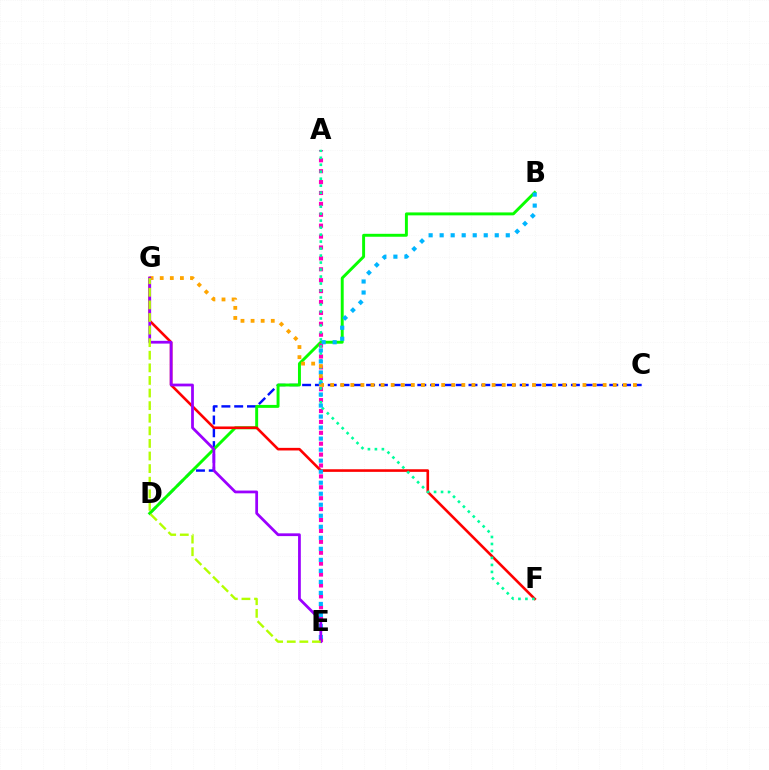{('C', 'D'): [{'color': '#0010ff', 'line_style': 'dashed', 'thickness': 1.74}], ('B', 'D'): [{'color': '#08ff00', 'line_style': 'solid', 'thickness': 2.11}], ('A', 'E'): [{'color': '#ff00bd', 'line_style': 'dotted', 'thickness': 2.96}], ('F', 'G'): [{'color': '#ff0000', 'line_style': 'solid', 'thickness': 1.88}], ('A', 'F'): [{'color': '#00ff9d', 'line_style': 'dotted', 'thickness': 1.9}], ('B', 'E'): [{'color': '#00b5ff', 'line_style': 'dotted', 'thickness': 2.99}], ('C', 'G'): [{'color': '#ffa500', 'line_style': 'dotted', 'thickness': 2.74}], ('E', 'G'): [{'color': '#9b00ff', 'line_style': 'solid', 'thickness': 1.99}, {'color': '#b3ff00', 'line_style': 'dashed', 'thickness': 1.71}]}